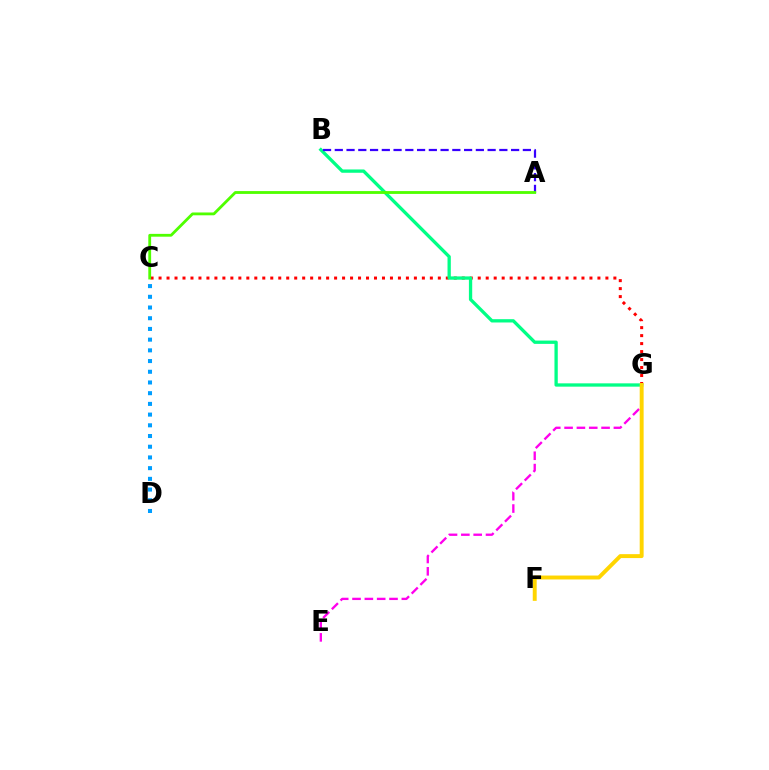{('C', 'D'): [{'color': '#009eff', 'line_style': 'dotted', 'thickness': 2.91}], ('C', 'G'): [{'color': '#ff0000', 'line_style': 'dotted', 'thickness': 2.17}], ('E', 'G'): [{'color': '#ff00ed', 'line_style': 'dashed', 'thickness': 1.67}], ('B', 'G'): [{'color': '#00ff86', 'line_style': 'solid', 'thickness': 2.38}], ('A', 'B'): [{'color': '#3700ff', 'line_style': 'dashed', 'thickness': 1.6}], ('F', 'G'): [{'color': '#ffd500', 'line_style': 'solid', 'thickness': 2.83}], ('A', 'C'): [{'color': '#4fff00', 'line_style': 'solid', 'thickness': 2.03}]}